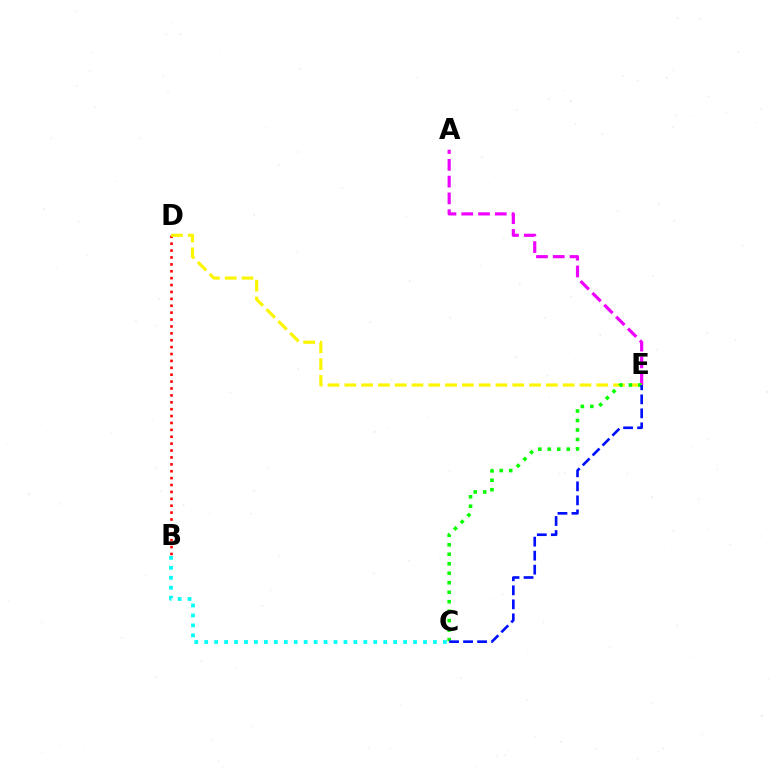{('A', 'E'): [{'color': '#ee00ff', 'line_style': 'dashed', 'thickness': 2.28}], ('B', 'C'): [{'color': '#00fff6', 'line_style': 'dotted', 'thickness': 2.7}], ('B', 'D'): [{'color': '#ff0000', 'line_style': 'dotted', 'thickness': 1.87}], ('D', 'E'): [{'color': '#fcf500', 'line_style': 'dashed', 'thickness': 2.28}], ('C', 'E'): [{'color': '#08ff00', 'line_style': 'dotted', 'thickness': 2.58}, {'color': '#0010ff', 'line_style': 'dashed', 'thickness': 1.9}]}